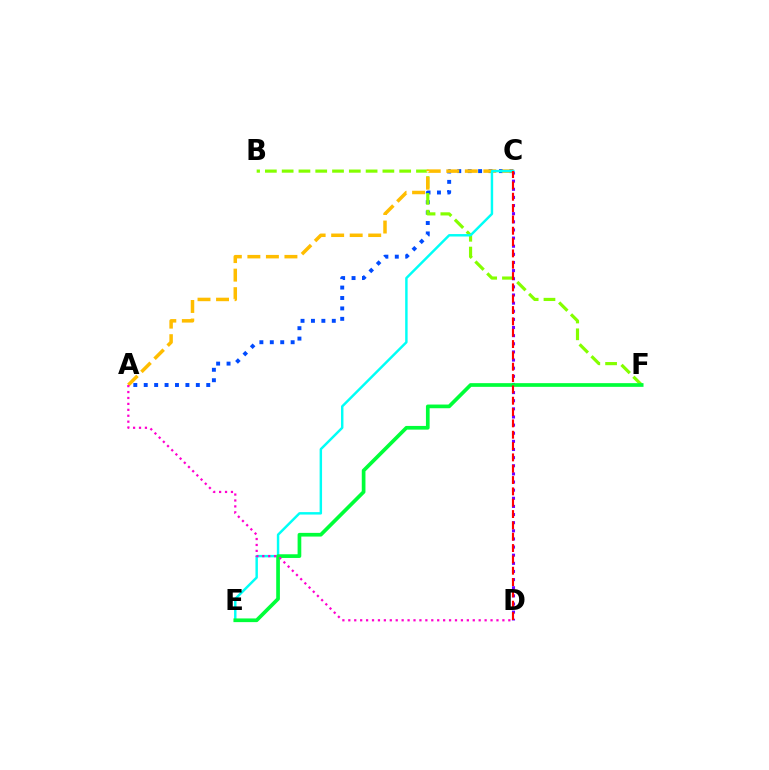{('A', 'C'): [{'color': '#004bff', 'line_style': 'dotted', 'thickness': 2.83}, {'color': '#ffbd00', 'line_style': 'dashed', 'thickness': 2.52}], ('B', 'F'): [{'color': '#84ff00', 'line_style': 'dashed', 'thickness': 2.28}], ('C', 'D'): [{'color': '#7200ff', 'line_style': 'dotted', 'thickness': 2.21}, {'color': '#ff0000', 'line_style': 'dashed', 'thickness': 1.54}], ('C', 'E'): [{'color': '#00fff6', 'line_style': 'solid', 'thickness': 1.76}], ('E', 'F'): [{'color': '#00ff39', 'line_style': 'solid', 'thickness': 2.66}], ('A', 'D'): [{'color': '#ff00cf', 'line_style': 'dotted', 'thickness': 1.61}]}